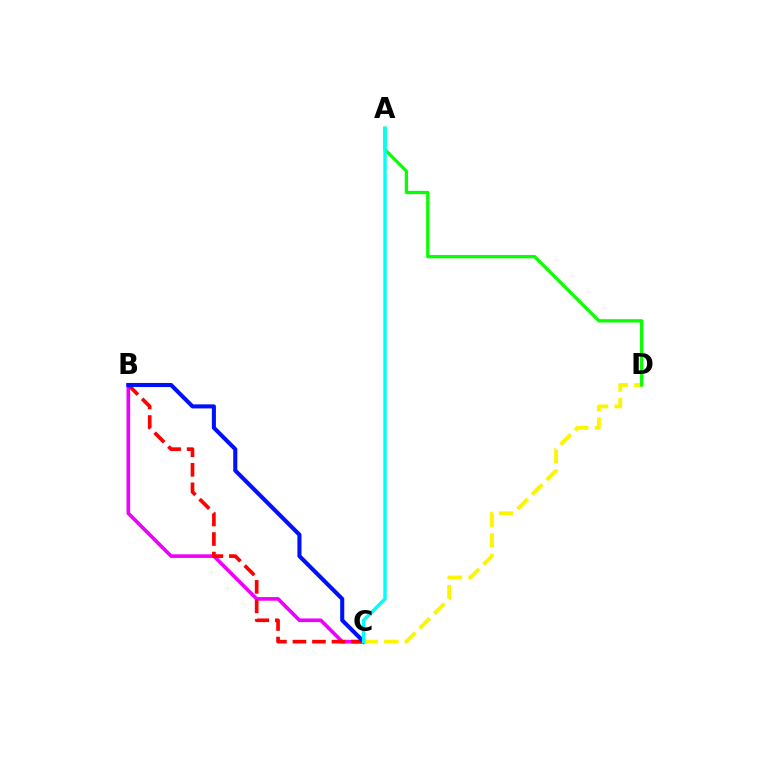{('B', 'C'): [{'color': '#ee00ff', 'line_style': 'solid', 'thickness': 2.62}, {'color': '#ff0000', 'line_style': 'dashed', 'thickness': 2.65}, {'color': '#0010ff', 'line_style': 'solid', 'thickness': 2.93}], ('C', 'D'): [{'color': '#fcf500', 'line_style': 'dashed', 'thickness': 2.79}], ('A', 'D'): [{'color': '#08ff00', 'line_style': 'solid', 'thickness': 2.35}], ('A', 'C'): [{'color': '#00fff6', 'line_style': 'solid', 'thickness': 2.49}]}